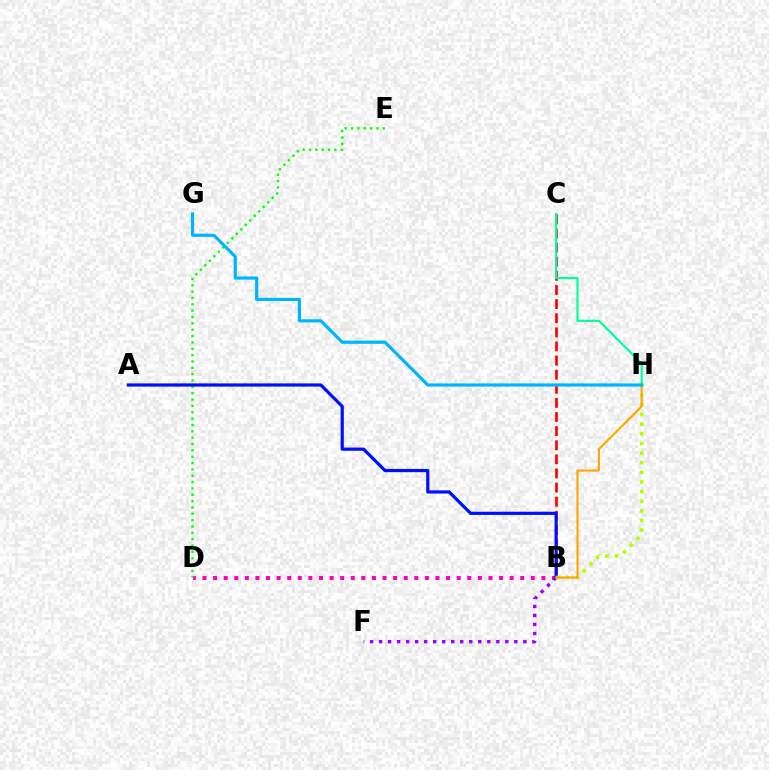{('B', 'D'): [{'color': '#ff00bd', 'line_style': 'dotted', 'thickness': 2.88}], ('B', 'F'): [{'color': '#9b00ff', 'line_style': 'dotted', 'thickness': 2.45}], ('B', 'C'): [{'color': '#ff0000', 'line_style': 'dashed', 'thickness': 1.92}], ('D', 'E'): [{'color': '#08ff00', 'line_style': 'dotted', 'thickness': 1.72}], ('C', 'H'): [{'color': '#00ff9d', 'line_style': 'solid', 'thickness': 1.54}], ('A', 'B'): [{'color': '#0010ff', 'line_style': 'solid', 'thickness': 2.31}], ('B', 'H'): [{'color': '#b3ff00', 'line_style': 'dotted', 'thickness': 2.62}, {'color': '#ffa500', 'line_style': 'solid', 'thickness': 1.53}], ('G', 'H'): [{'color': '#00b5ff', 'line_style': 'solid', 'thickness': 2.28}]}